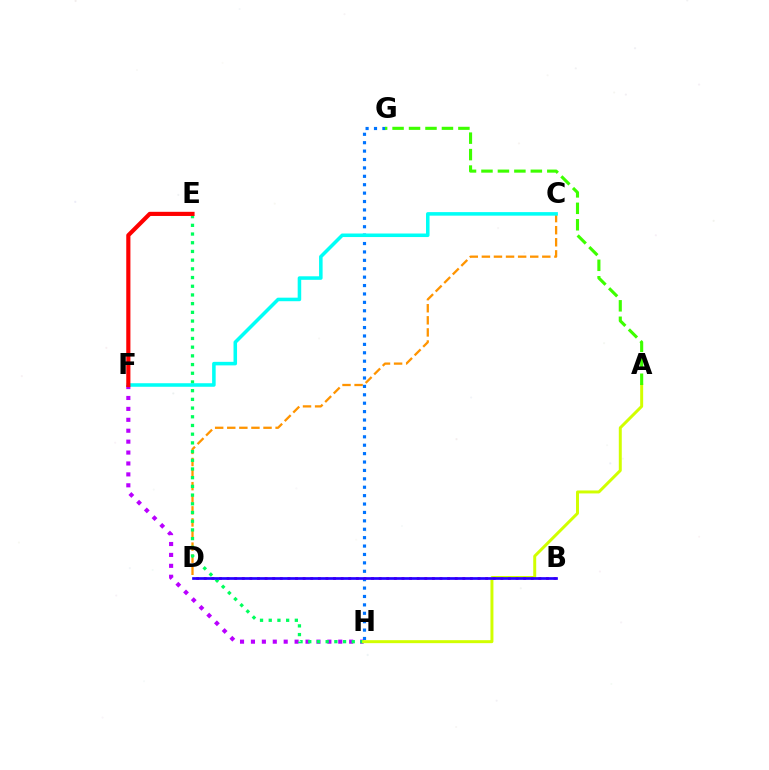{('C', 'D'): [{'color': '#ff9400', 'line_style': 'dashed', 'thickness': 1.64}], ('F', 'H'): [{'color': '#b900ff', 'line_style': 'dotted', 'thickness': 2.97}], ('E', 'H'): [{'color': '#00ff5c', 'line_style': 'dotted', 'thickness': 2.36}], ('G', 'H'): [{'color': '#0074ff', 'line_style': 'dotted', 'thickness': 2.28}], ('A', 'H'): [{'color': '#d1ff00', 'line_style': 'solid', 'thickness': 2.14}], ('A', 'G'): [{'color': '#3dff00', 'line_style': 'dashed', 'thickness': 2.24}], ('C', 'F'): [{'color': '#00fff6', 'line_style': 'solid', 'thickness': 2.55}], ('B', 'D'): [{'color': '#ff00ac', 'line_style': 'dotted', 'thickness': 2.07}, {'color': '#2500ff', 'line_style': 'solid', 'thickness': 1.93}], ('E', 'F'): [{'color': '#ff0000', 'line_style': 'solid', 'thickness': 2.99}]}